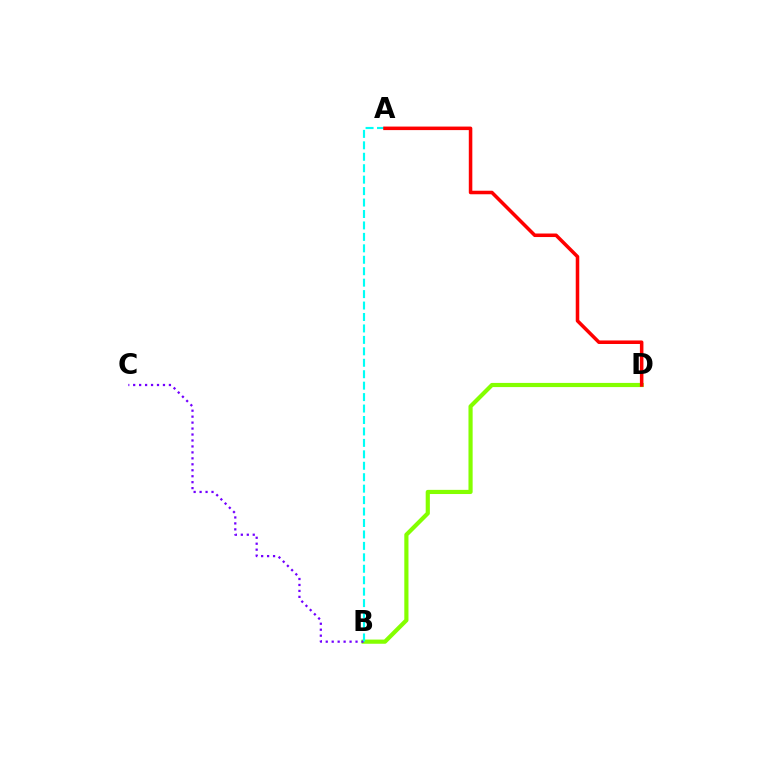{('B', 'D'): [{'color': '#84ff00', 'line_style': 'solid', 'thickness': 3.0}], ('B', 'C'): [{'color': '#7200ff', 'line_style': 'dotted', 'thickness': 1.62}], ('A', 'B'): [{'color': '#00fff6', 'line_style': 'dashed', 'thickness': 1.55}], ('A', 'D'): [{'color': '#ff0000', 'line_style': 'solid', 'thickness': 2.54}]}